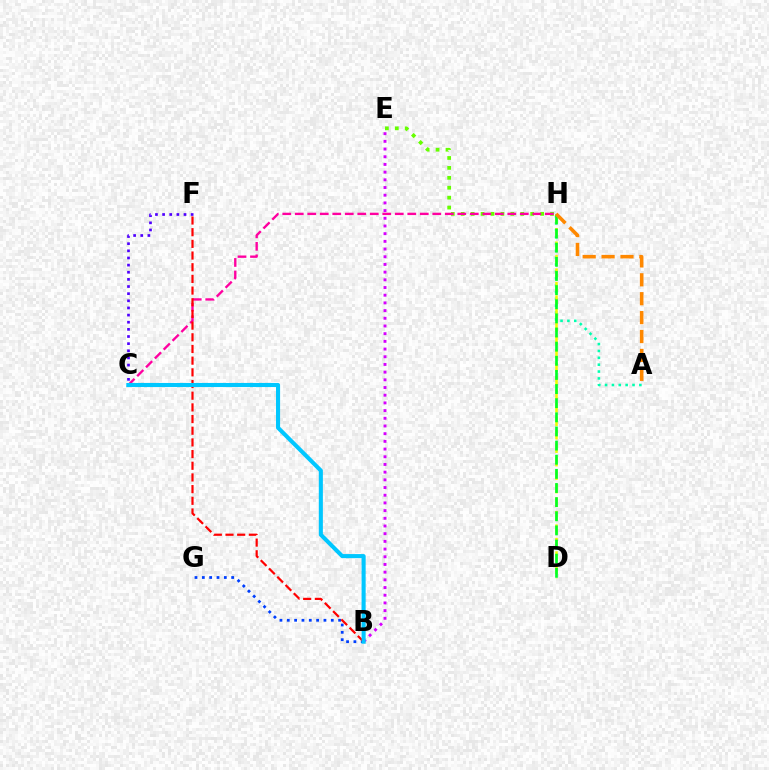{('A', 'H'): [{'color': '#00ffaf', 'line_style': 'dotted', 'thickness': 1.87}, {'color': '#ff8800', 'line_style': 'dashed', 'thickness': 2.57}], ('E', 'H'): [{'color': '#66ff00', 'line_style': 'dotted', 'thickness': 2.7}], ('D', 'H'): [{'color': '#eeff00', 'line_style': 'dashed', 'thickness': 1.83}, {'color': '#00ff27', 'line_style': 'dashed', 'thickness': 1.92}], ('C', 'H'): [{'color': '#ff00a0', 'line_style': 'dashed', 'thickness': 1.7}], ('B', 'G'): [{'color': '#003fff', 'line_style': 'dotted', 'thickness': 1.99}], ('C', 'F'): [{'color': '#4f00ff', 'line_style': 'dotted', 'thickness': 1.94}], ('B', 'E'): [{'color': '#d600ff', 'line_style': 'dotted', 'thickness': 2.09}], ('B', 'F'): [{'color': '#ff0000', 'line_style': 'dashed', 'thickness': 1.59}], ('B', 'C'): [{'color': '#00c7ff', 'line_style': 'solid', 'thickness': 2.94}]}